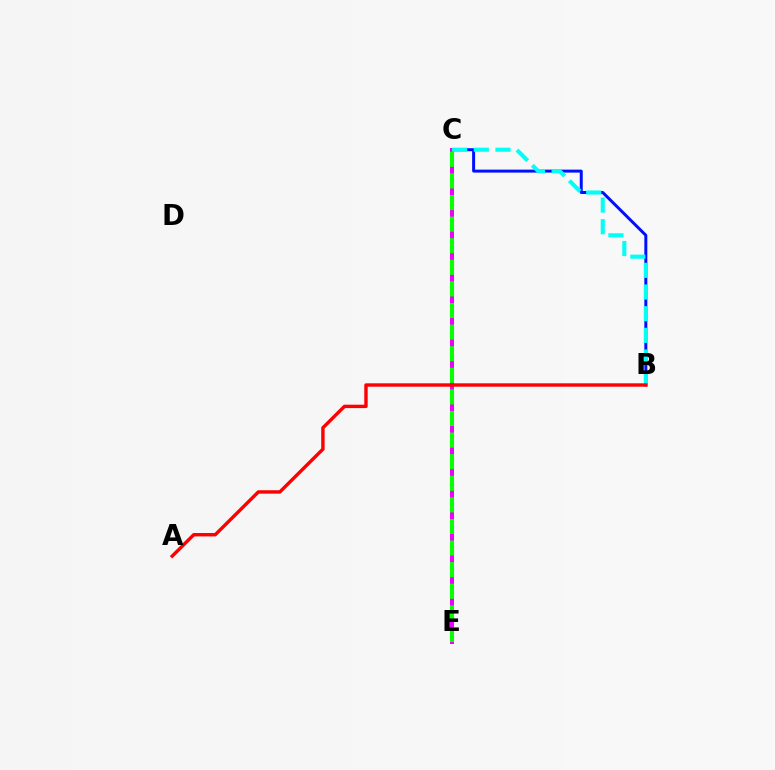{('B', 'C'): [{'color': '#0010ff', 'line_style': 'solid', 'thickness': 2.15}, {'color': '#00fff6', 'line_style': 'dashed', 'thickness': 2.94}], ('C', 'E'): [{'color': '#fcf500', 'line_style': 'solid', 'thickness': 1.57}, {'color': '#ee00ff', 'line_style': 'solid', 'thickness': 2.87}, {'color': '#08ff00', 'line_style': 'dashed', 'thickness': 2.93}], ('A', 'B'): [{'color': '#ff0000', 'line_style': 'solid', 'thickness': 2.45}]}